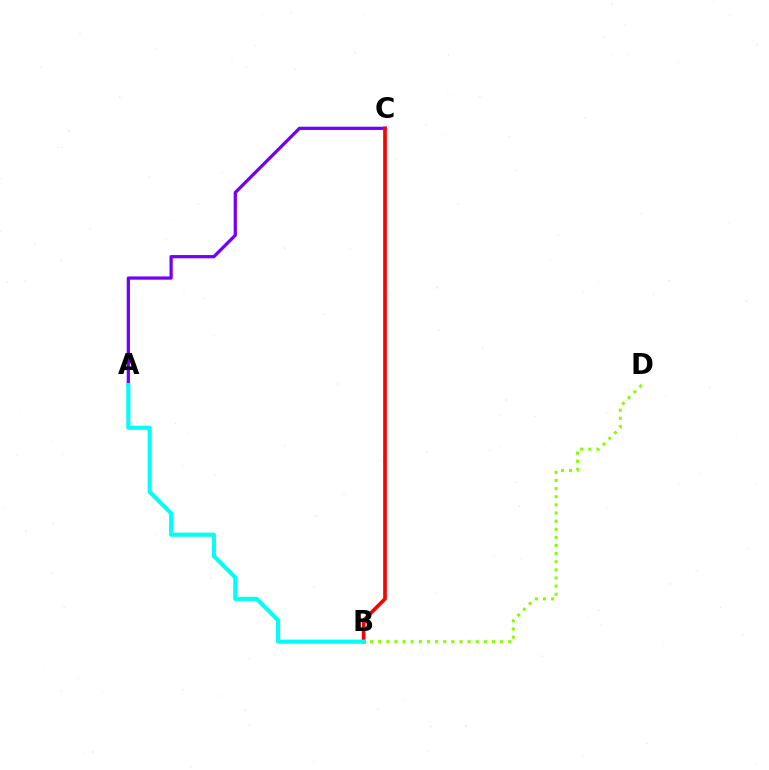{('A', 'C'): [{'color': '#7200ff', 'line_style': 'solid', 'thickness': 2.33}], ('B', 'D'): [{'color': '#84ff00', 'line_style': 'dotted', 'thickness': 2.21}], ('B', 'C'): [{'color': '#ff0000', 'line_style': 'solid', 'thickness': 2.65}], ('A', 'B'): [{'color': '#00fff6', 'line_style': 'solid', 'thickness': 2.96}]}